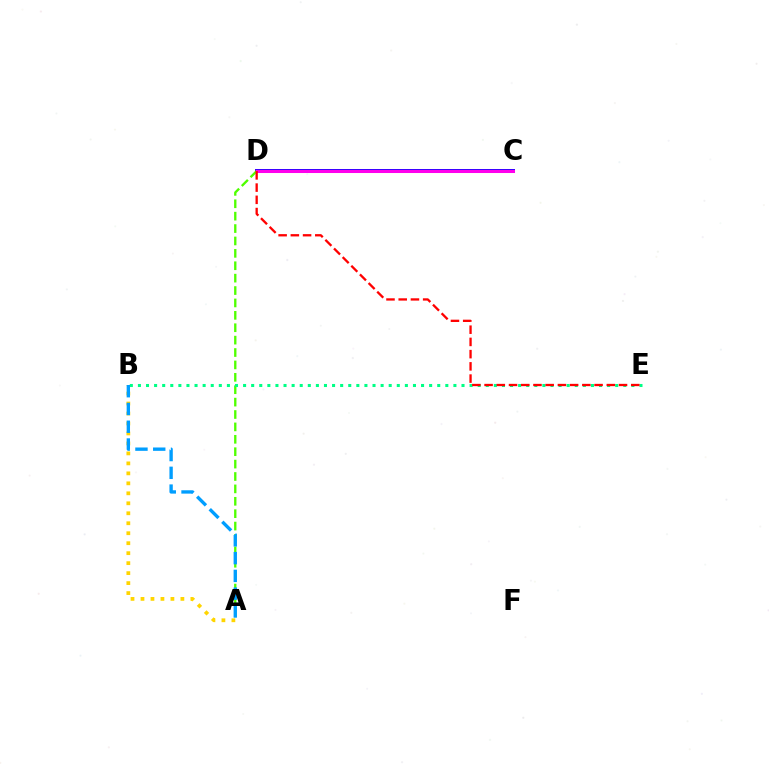{('C', 'D'): [{'color': '#3700ff', 'line_style': 'solid', 'thickness': 2.86}, {'color': '#ff00ed', 'line_style': 'solid', 'thickness': 2.18}], ('A', 'B'): [{'color': '#ffd500', 'line_style': 'dotted', 'thickness': 2.71}, {'color': '#009eff', 'line_style': 'dashed', 'thickness': 2.41}], ('A', 'D'): [{'color': '#4fff00', 'line_style': 'dashed', 'thickness': 1.68}], ('B', 'E'): [{'color': '#00ff86', 'line_style': 'dotted', 'thickness': 2.2}], ('D', 'E'): [{'color': '#ff0000', 'line_style': 'dashed', 'thickness': 1.66}]}